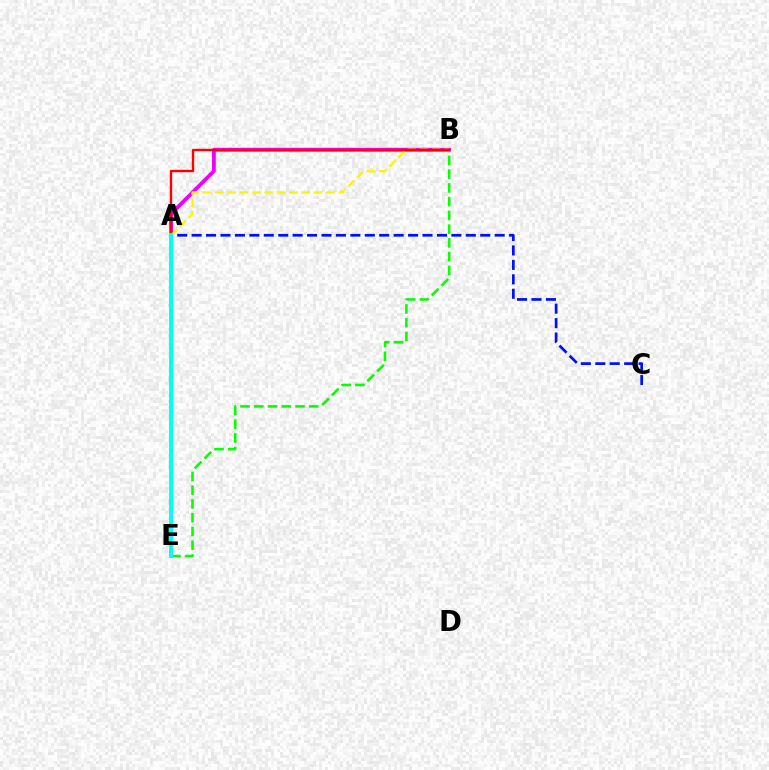{('A', 'B'): [{'color': '#ee00ff', 'line_style': 'solid', 'thickness': 2.74}, {'color': '#fcf500', 'line_style': 'dashed', 'thickness': 1.68}, {'color': '#ff0000', 'line_style': 'solid', 'thickness': 1.71}], ('B', 'E'): [{'color': '#08ff00', 'line_style': 'dashed', 'thickness': 1.87}], ('A', 'C'): [{'color': '#0010ff', 'line_style': 'dashed', 'thickness': 1.96}], ('A', 'E'): [{'color': '#00fff6', 'line_style': 'solid', 'thickness': 2.91}]}